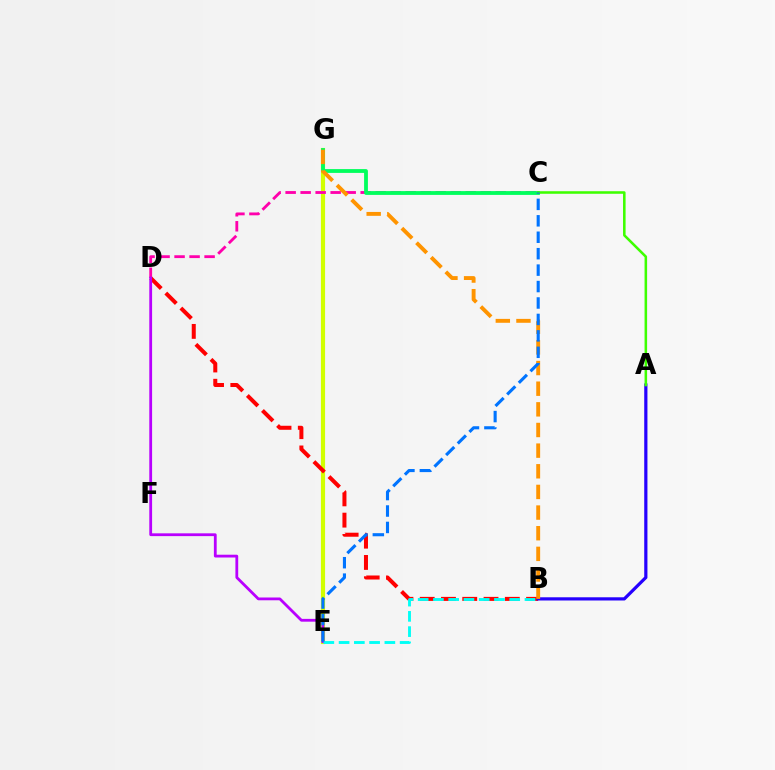{('E', 'G'): [{'color': '#d1ff00', 'line_style': 'solid', 'thickness': 2.99}], ('C', 'D'): [{'color': '#ff00ac', 'line_style': 'dashed', 'thickness': 2.04}], ('C', 'G'): [{'color': '#00ff5c', 'line_style': 'solid', 'thickness': 2.74}], ('B', 'D'): [{'color': '#ff0000', 'line_style': 'dashed', 'thickness': 2.89}], ('A', 'B'): [{'color': '#2500ff', 'line_style': 'solid', 'thickness': 2.31}], ('D', 'E'): [{'color': '#b900ff', 'line_style': 'solid', 'thickness': 2.01}], ('A', 'C'): [{'color': '#3dff00', 'line_style': 'solid', 'thickness': 1.84}], ('B', 'E'): [{'color': '#00fff6', 'line_style': 'dashed', 'thickness': 2.07}], ('B', 'G'): [{'color': '#ff9400', 'line_style': 'dashed', 'thickness': 2.8}], ('C', 'E'): [{'color': '#0074ff', 'line_style': 'dashed', 'thickness': 2.23}]}